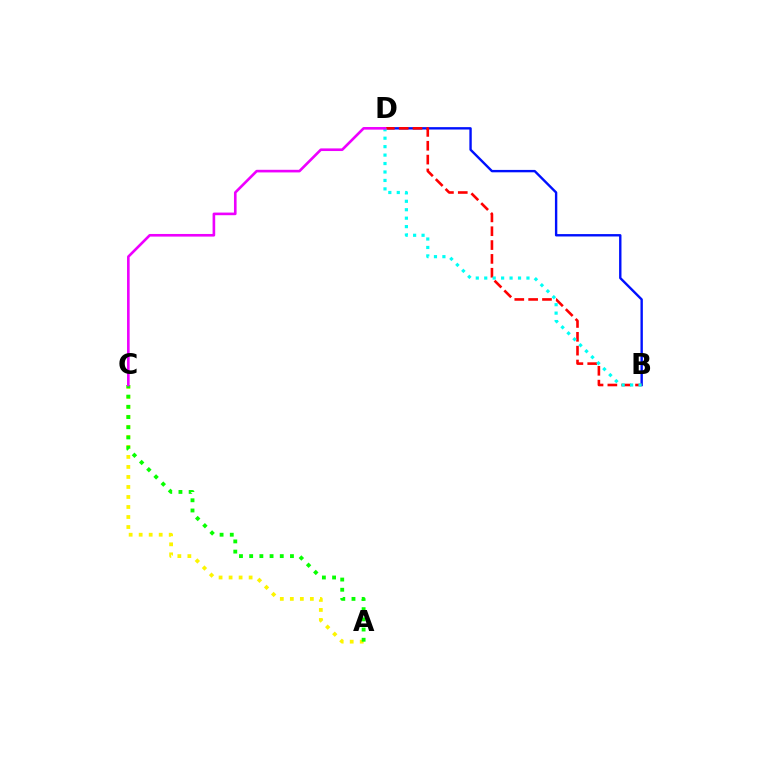{('B', 'D'): [{'color': '#0010ff', 'line_style': 'solid', 'thickness': 1.72}, {'color': '#ff0000', 'line_style': 'dashed', 'thickness': 1.88}, {'color': '#00fff6', 'line_style': 'dotted', 'thickness': 2.29}], ('A', 'C'): [{'color': '#fcf500', 'line_style': 'dotted', 'thickness': 2.72}, {'color': '#08ff00', 'line_style': 'dotted', 'thickness': 2.77}], ('C', 'D'): [{'color': '#ee00ff', 'line_style': 'solid', 'thickness': 1.89}]}